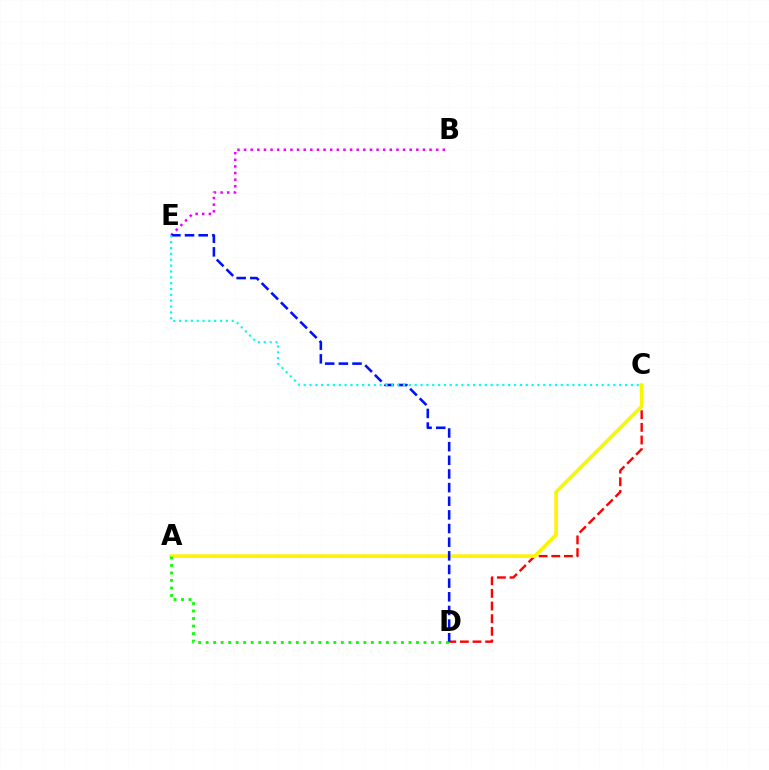{('C', 'D'): [{'color': '#ff0000', 'line_style': 'dashed', 'thickness': 1.72}], ('B', 'E'): [{'color': '#ee00ff', 'line_style': 'dotted', 'thickness': 1.8}], ('A', 'C'): [{'color': '#fcf500', 'line_style': 'solid', 'thickness': 2.58}], ('A', 'D'): [{'color': '#08ff00', 'line_style': 'dotted', 'thickness': 2.04}], ('D', 'E'): [{'color': '#0010ff', 'line_style': 'dashed', 'thickness': 1.85}], ('C', 'E'): [{'color': '#00fff6', 'line_style': 'dotted', 'thickness': 1.59}]}